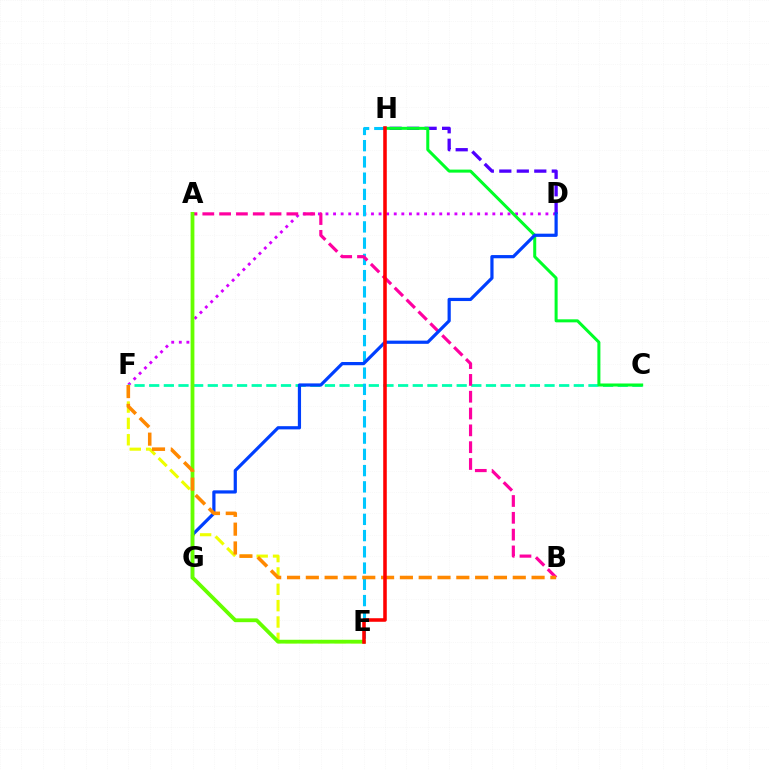{('D', 'F'): [{'color': '#d600ff', 'line_style': 'dotted', 'thickness': 2.06}], ('C', 'F'): [{'color': '#00ffaf', 'line_style': 'dashed', 'thickness': 1.99}], ('E', 'H'): [{'color': '#00c7ff', 'line_style': 'dashed', 'thickness': 2.21}, {'color': '#ff0000', 'line_style': 'solid', 'thickness': 2.56}], ('E', 'F'): [{'color': '#eeff00', 'line_style': 'dashed', 'thickness': 2.22}], ('D', 'H'): [{'color': '#4f00ff', 'line_style': 'dashed', 'thickness': 2.38}], ('C', 'H'): [{'color': '#00ff27', 'line_style': 'solid', 'thickness': 2.17}], ('A', 'B'): [{'color': '#ff00a0', 'line_style': 'dashed', 'thickness': 2.28}], ('D', 'G'): [{'color': '#003fff', 'line_style': 'solid', 'thickness': 2.31}], ('A', 'E'): [{'color': '#66ff00', 'line_style': 'solid', 'thickness': 2.73}], ('B', 'F'): [{'color': '#ff8800', 'line_style': 'dashed', 'thickness': 2.56}]}